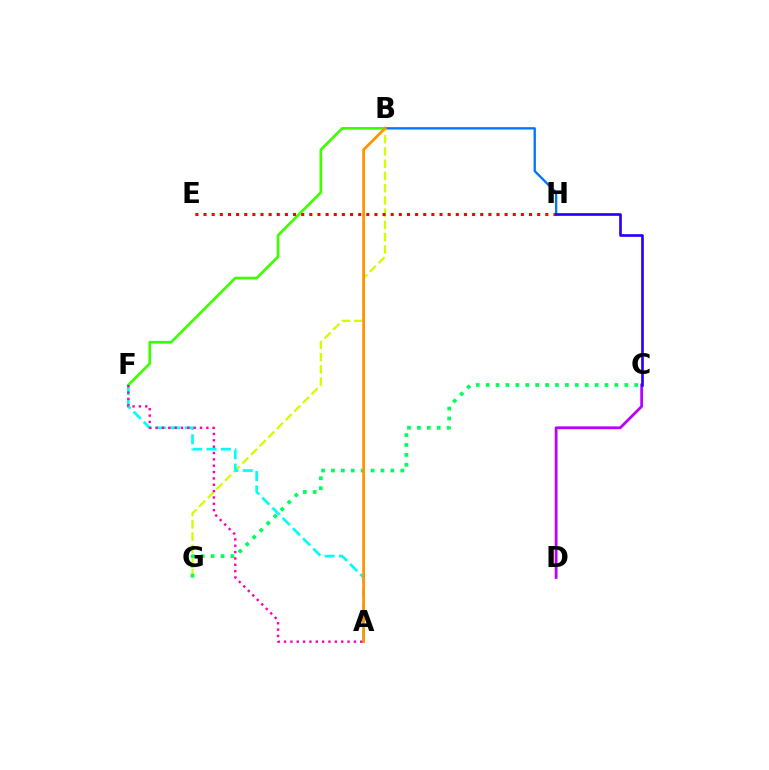{('B', 'F'): [{'color': '#3dff00', 'line_style': 'solid', 'thickness': 1.93}], ('C', 'D'): [{'color': '#b900ff', 'line_style': 'solid', 'thickness': 2.0}], ('B', 'H'): [{'color': '#0074ff', 'line_style': 'solid', 'thickness': 1.68}], ('B', 'G'): [{'color': '#d1ff00', 'line_style': 'dashed', 'thickness': 1.66}], ('E', 'H'): [{'color': '#ff0000', 'line_style': 'dotted', 'thickness': 2.21}], ('A', 'F'): [{'color': '#00fff6', 'line_style': 'dashed', 'thickness': 1.96}, {'color': '#ff00ac', 'line_style': 'dotted', 'thickness': 1.73}], ('C', 'G'): [{'color': '#00ff5c', 'line_style': 'dotted', 'thickness': 2.69}], ('A', 'B'): [{'color': '#ff9400', 'line_style': 'solid', 'thickness': 2.0}], ('C', 'H'): [{'color': '#2500ff', 'line_style': 'solid', 'thickness': 1.91}]}